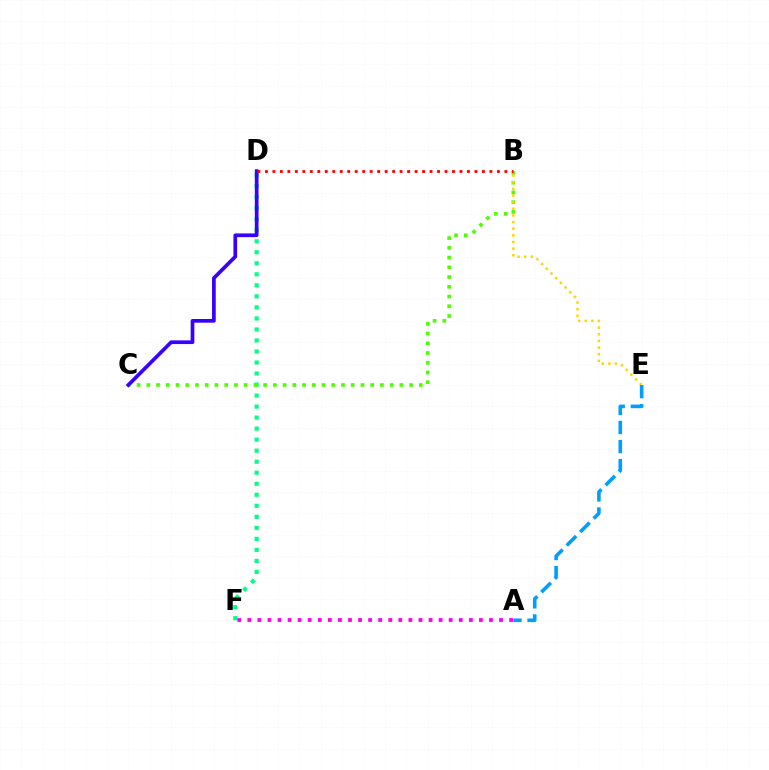{('D', 'F'): [{'color': '#00ff86', 'line_style': 'dotted', 'thickness': 2.99}], ('B', 'C'): [{'color': '#4fff00', 'line_style': 'dotted', 'thickness': 2.64}], ('C', 'D'): [{'color': '#3700ff', 'line_style': 'solid', 'thickness': 2.66}], ('B', 'E'): [{'color': '#ffd500', 'line_style': 'dotted', 'thickness': 1.8}], ('A', 'F'): [{'color': '#ff00ed', 'line_style': 'dotted', 'thickness': 2.74}], ('B', 'D'): [{'color': '#ff0000', 'line_style': 'dotted', 'thickness': 2.03}], ('A', 'E'): [{'color': '#009eff', 'line_style': 'dashed', 'thickness': 2.59}]}